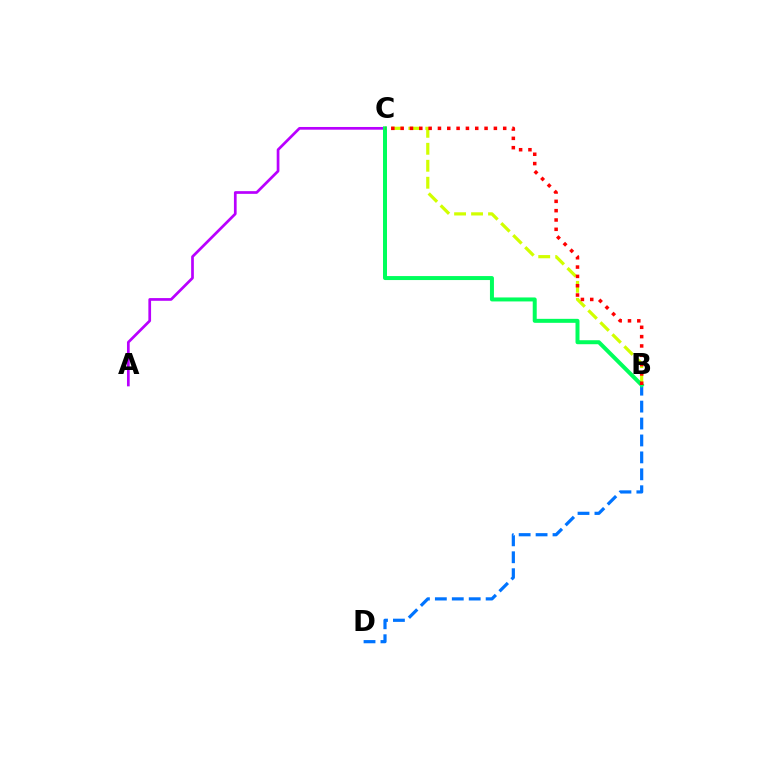{('A', 'C'): [{'color': '#b900ff', 'line_style': 'solid', 'thickness': 1.95}], ('B', 'D'): [{'color': '#0074ff', 'line_style': 'dashed', 'thickness': 2.3}], ('B', 'C'): [{'color': '#d1ff00', 'line_style': 'dashed', 'thickness': 2.31}, {'color': '#00ff5c', 'line_style': 'solid', 'thickness': 2.87}, {'color': '#ff0000', 'line_style': 'dotted', 'thickness': 2.53}]}